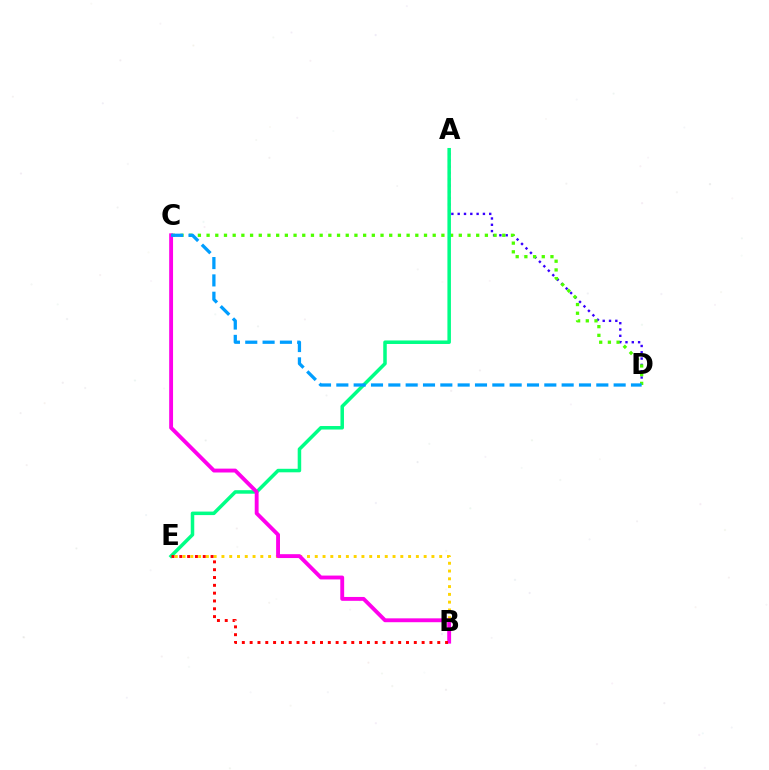{('A', 'D'): [{'color': '#3700ff', 'line_style': 'dotted', 'thickness': 1.71}], ('C', 'D'): [{'color': '#4fff00', 'line_style': 'dotted', 'thickness': 2.36}, {'color': '#009eff', 'line_style': 'dashed', 'thickness': 2.35}], ('B', 'E'): [{'color': '#ffd500', 'line_style': 'dotted', 'thickness': 2.11}, {'color': '#ff0000', 'line_style': 'dotted', 'thickness': 2.12}], ('A', 'E'): [{'color': '#00ff86', 'line_style': 'solid', 'thickness': 2.53}], ('B', 'C'): [{'color': '#ff00ed', 'line_style': 'solid', 'thickness': 2.79}]}